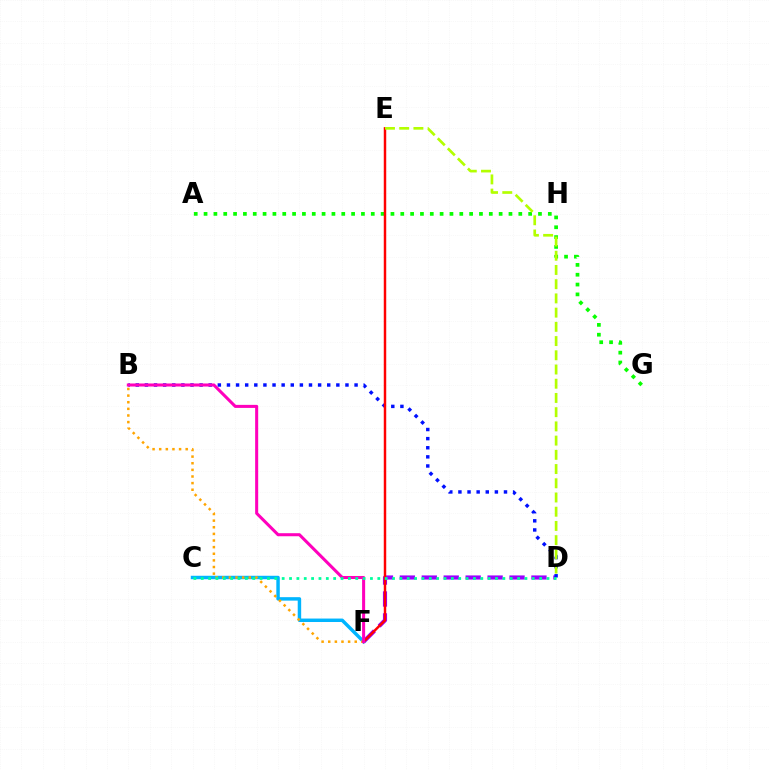{('A', 'G'): [{'color': '#08ff00', 'line_style': 'dotted', 'thickness': 2.67}], ('D', 'F'): [{'color': '#9b00ff', 'line_style': 'dashed', 'thickness': 2.98}], ('B', 'D'): [{'color': '#0010ff', 'line_style': 'dotted', 'thickness': 2.48}], ('C', 'F'): [{'color': '#00b5ff', 'line_style': 'solid', 'thickness': 2.49}], ('B', 'F'): [{'color': '#ffa500', 'line_style': 'dotted', 'thickness': 1.8}, {'color': '#ff00bd', 'line_style': 'solid', 'thickness': 2.19}], ('E', 'F'): [{'color': '#ff0000', 'line_style': 'solid', 'thickness': 1.77}], ('D', 'E'): [{'color': '#b3ff00', 'line_style': 'dashed', 'thickness': 1.93}], ('C', 'D'): [{'color': '#00ff9d', 'line_style': 'dotted', 'thickness': 2.0}]}